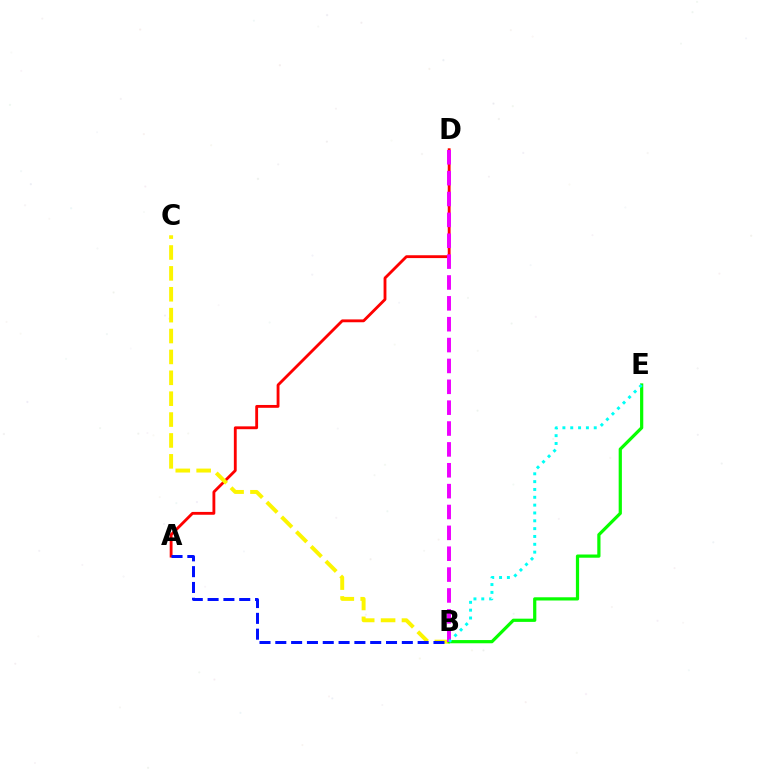{('A', 'D'): [{'color': '#ff0000', 'line_style': 'solid', 'thickness': 2.04}], ('B', 'C'): [{'color': '#fcf500', 'line_style': 'dashed', 'thickness': 2.84}], ('A', 'B'): [{'color': '#0010ff', 'line_style': 'dashed', 'thickness': 2.15}], ('B', 'E'): [{'color': '#08ff00', 'line_style': 'solid', 'thickness': 2.32}, {'color': '#00fff6', 'line_style': 'dotted', 'thickness': 2.13}], ('B', 'D'): [{'color': '#ee00ff', 'line_style': 'dashed', 'thickness': 2.83}]}